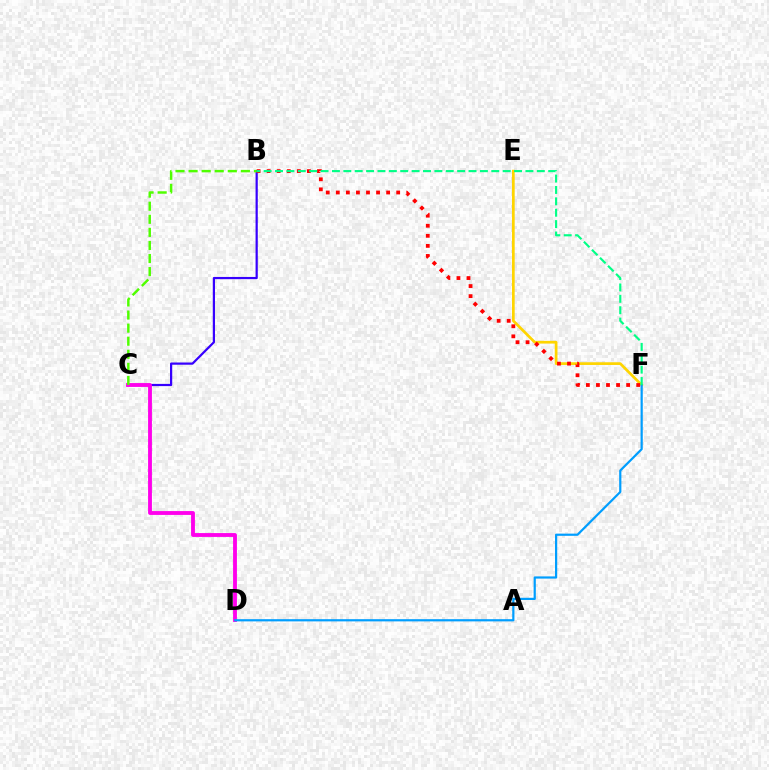{('E', 'F'): [{'color': '#ffd500', 'line_style': 'solid', 'thickness': 1.96}], ('B', 'C'): [{'color': '#3700ff', 'line_style': 'solid', 'thickness': 1.59}, {'color': '#4fff00', 'line_style': 'dashed', 'thickness': 1.78}], ('C', 'D'): [{'color': '#ff00ed', 'line_style': 'solid', 'thickness': 2.77}], ('B', 'F'): [{'color': '#ff0000', 'line_style': 'dotted', 'thickness': 2.73}, {'color': '#00ff86', 'line_style': 'dashed', 'thickness': 1.55}], ('D', 'F'): [{'color': '#009eff', 'line_style': 'solid', 'thickness': 1.59}]}